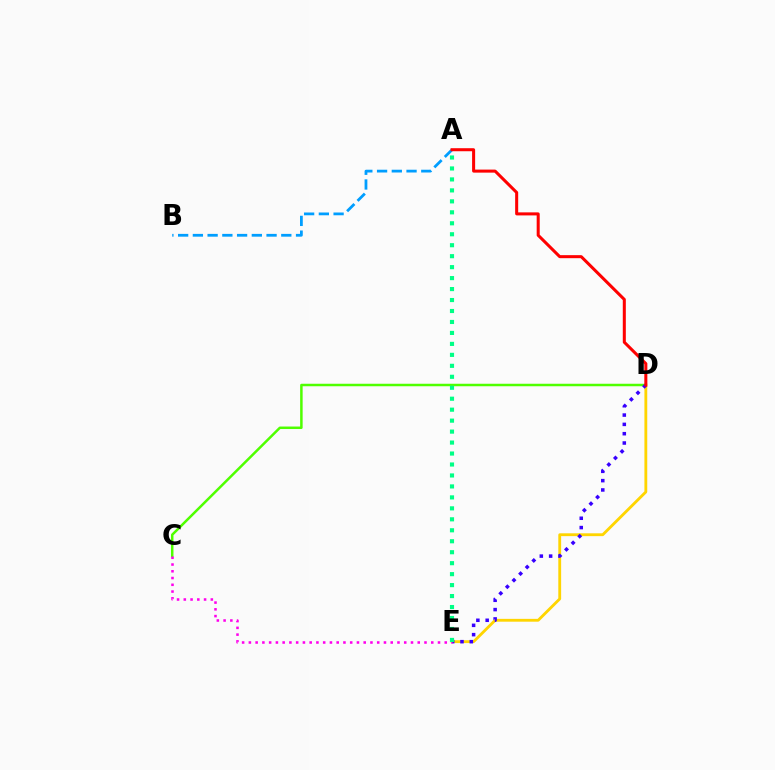{('C', 'D'): [{'color': '#4fff00', 'line_style': 'solid', 'thickness': 1.8}], ('D', 'E'): [{'color': '#ffd500', 'line_style': 'solid', 'thickness': 2.04}, {'color': '#3700ff', 'line_style': 'dotted', 'thickness': 2.53}], ('A', 'B'): [{'color': '#009eff', 'line_style': 'dashed', 'thickness': 2.0}], ('C', 'E'): [{'color': '#ff00ed', 'line_style': 'dotted', 'thickness': 1.84}], ('A', 'E'): [{'color': '#00ff86', 'line_style': 'dotted', 'thickness': 2.98}], ('A', 'D'): [{'color': '#ff0000', 'line_style': 'solid', 'thickness': 2.18}]}